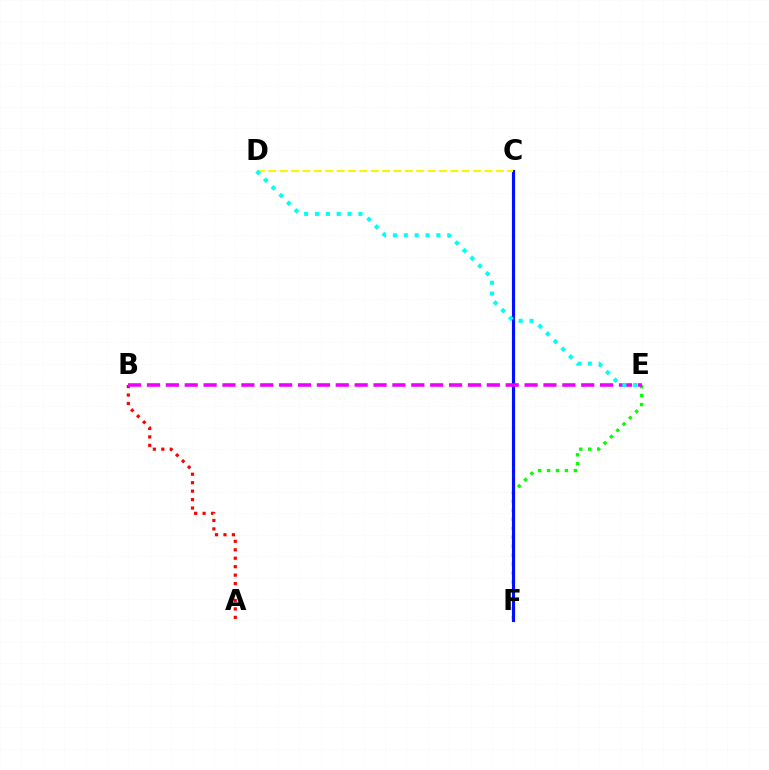{('E', 'F'): [{'color': '#08ff00', 'line_style': 'dotted', 'thickness': 2.43}], ('A', 'B'): [{'color': '#ff0000', 'line_style': 'dotted', 'thickness': 2.3}], ('C', 'F'): [{'color': '#0010ff', 'line_style': 'solid', 'thickness': 2.26}], ('B', 'E'): [{'color': '#ee00ff', 'line_style': 'dashed', 'thickness': 2.56}], ('C', 'D'): [{'color': '#fcf500', 'line_style': 'dashed', 'thickness': 1.54}], ('D', 'E'): [{'color': '#00fff6', 'line_style': 'dotted', 'thickness': 2.95}]}